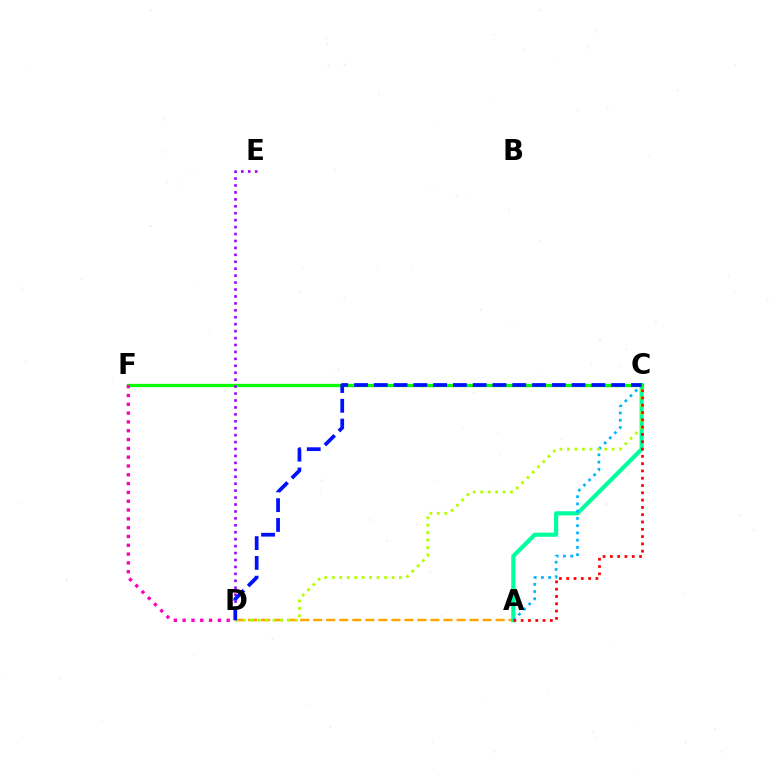{('A', 'D'): [{'color': '#ffa500', 'line_style': 'dashed', 'thickness': 1.77}], ('A', 'C'): [{'color': '#00ff9d', 'line_style': 'solid', 'thickness': 2.98}, {'color': '#00b5ff', 'line_style': 'dotted', 'thickness': 1.97}, {'color': '#ff0000', 'line_style': 'dotted', 'thickness': 1.98}], ('C', 'F'): [{'color': '#08ff00', 'line_style': 'solid', 'thickness': 2.37}], ('C', 'D'): [{'color': '#b3ff00', 'line_style': 'dotted', 'thickness': 2.03}, {'color': '#0010ff', 'line_style': 'dashed', 'thickness': 2.69}], ('D', 'E'): [{'color': '#9b00ff', 'line_style': 'dotted', 'thickness': 1.88}], ('D', 'F'): [{'color': '#ff00bd', 'line_style': 'dotted', 'thickness': 2.39}]}